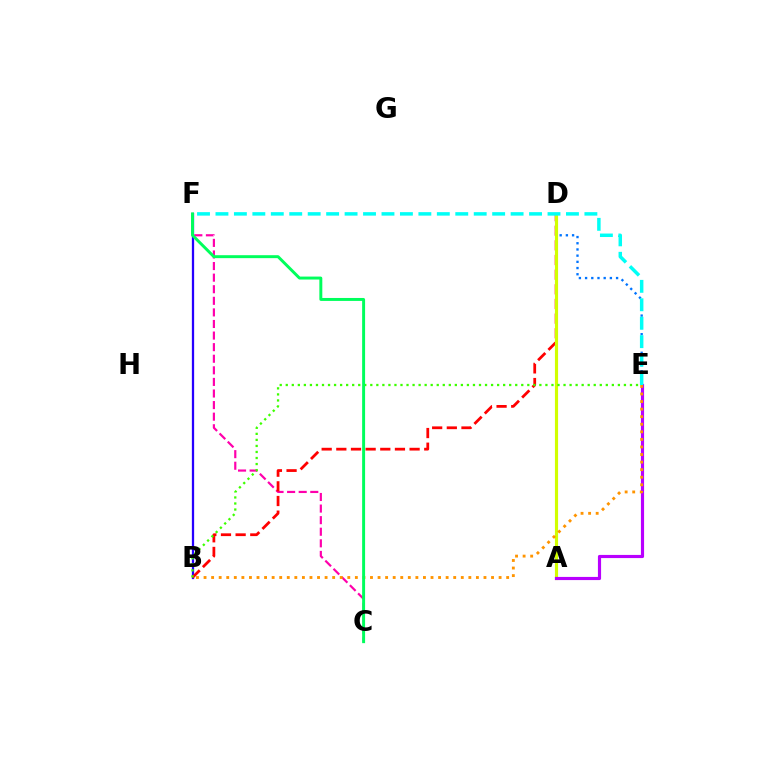{('C', 'F'): [{'color': '#ff00ac', 'line_style': 'dashed', 'thickness': 1.57}, {'color': '#00ff5c', 'line_style': 'solid', 'thickness': 2.13}], ('B', 'F'): [{'color': '#2500ff', 'line_style': 'solid', 'thickness': 1.64}], ('B', 'D'): [{'color': '#ff0000', 'line_style': 'dashed', 'thickness': 1.99}], ('D', 'E'): [{'color': '#0074ff', 'line_style': 'dotted', 'thickness': 1.68}], ('A', 'D'): [{'color': '#d1ff00', 'line_style': 'solid', 'thickness': 2.27}], ('A', 'E'): [{'color': '#b900ff', 'line_style': 'solid', 'thickness': 2.27}], ('E', 'F'): [{'color': '#00fff6', 'line_style': 'dashed', 'thickness': 2.51}], ('B', 'E'): [{'color': '#3dff00', 'line_style': 'dotted', 'thickness': 1.64}, {'color': '#ff9400', 'line_style': 'dotted', 'thickness': 2.06}]}